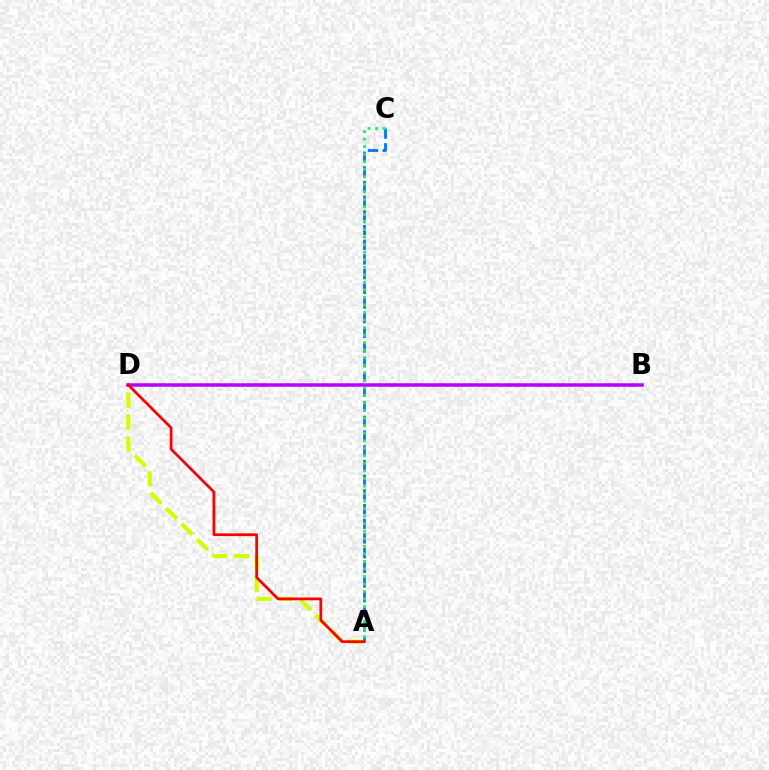{('A', 'C'): [{'color': '#0074ff', 'line_style': 'dashed', 'thickness': 1.99}, {'color': '#00ff5c', 'line_style': 'dotted', 'thickness': 2.05}], ('A', 'D'): [{'color': '#d1ff00', 'line_style': 'dashed', 'thickness': 2.97}, {'color': '#ff0000', 'line_style': 'solid', 'thickness': 1.98}], ('B', 'D'): [{'color': '#b900ff', 'line_style': 'solid', 'thickness': 2.52}]}